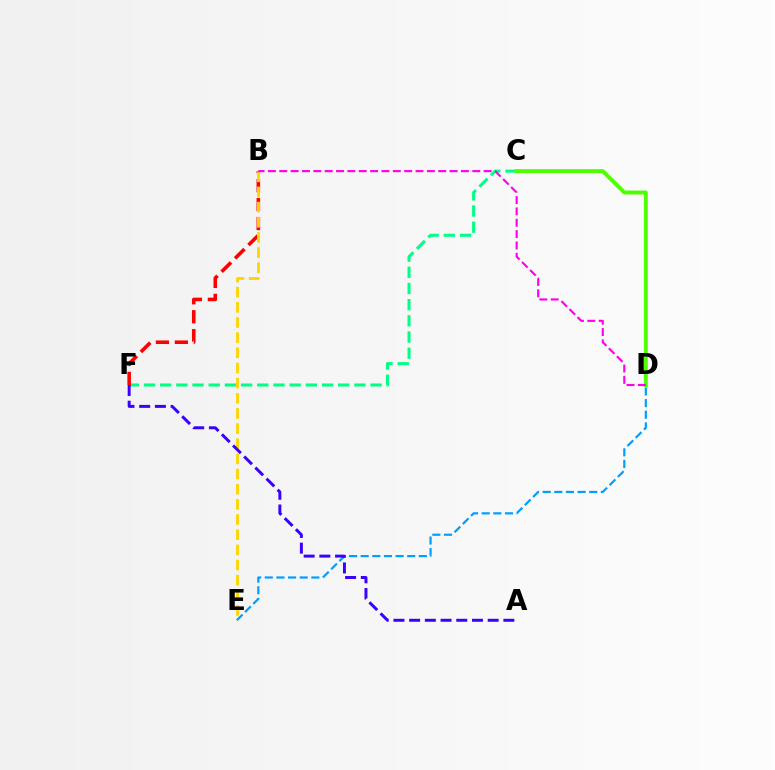{('C', 'F'): [{'color': '#00ff86', 'line_style': 'dashed', 'thickness': 2.2}], ('B', 'F'): [{'color': '#ff0000', 'line_style': 'dashed', 'thickness': 2.57}], ('D', 'E'): [{'color': '#009eff', 'line_style': 'dashed', 'thickness': 1.58}], ('B', 'E'): [{'color': '#ffd500', 'line_style': 'dashed', 'thickness': 2.06}], ('C', 'D'): [{'color': '#4fff00', 'line_style': 'solid', 'thickness': 2.82}], ('A', 'F'): [{'color': '#3700ff', 'line_style': 'dashed', 'thickness': 2.13}], ('B', 'D'): [{'color': '#ff00ed', 'line_style': 'dashed', 'thickness': 1.54}]}